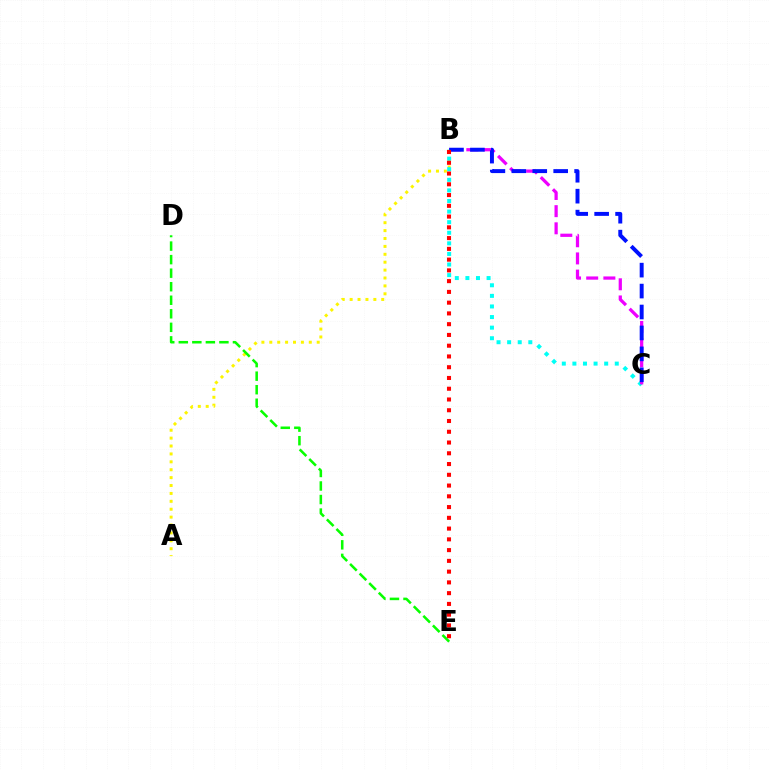{('A', 'B'): [{'color': '#fcf500', 'line_style': 'dotted', 'thickness': 2.15}], ('B', 'C'): [{'color': '#00fff6', 'line_style': 'dotted', 'thickness': 2.88}, {'color': '#ee00ff', 'line_style': 'dashed', 'thickness': 2.33}, {'color': '#0010ff', 'line_style': 'dashed', 'thickness': 2.84}], ('B', 'E'): [{'color': '#ff0000', 'line_style': 'dotted', 'thickness': 2.92}], ('D', 'E'): [{'color': '#08ff00', 'line_style': 'dashed', 'thickness': 1.84}]}